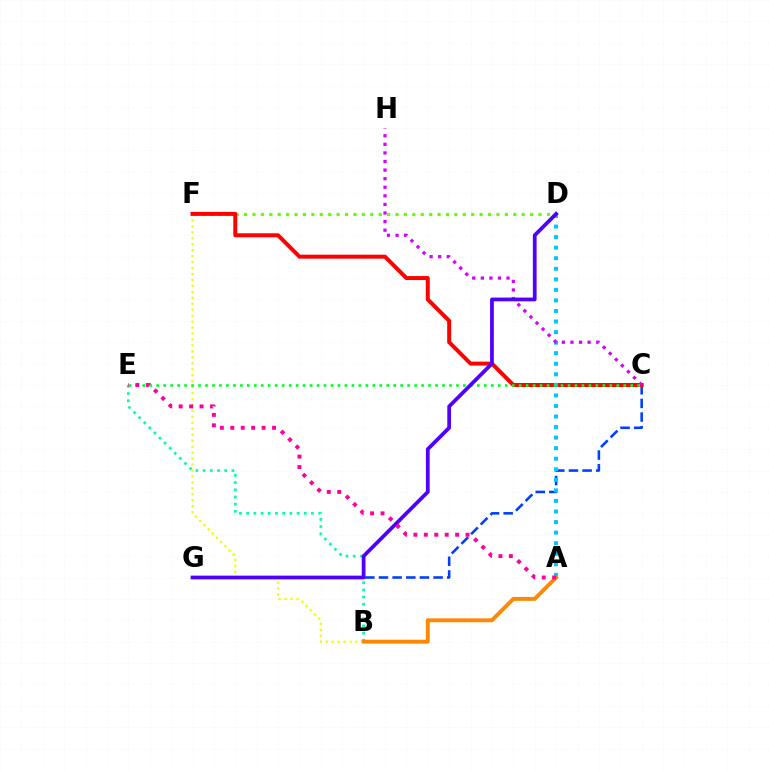{('B', 'E'): [{'color': '#00ffaf', 'line_style': 'dotted', 'thickness': 1.96}], ('C', 'G'): [{'color': '#003fff', 'line_style': 'dashed', 'thickness': 1.85}], ('B', 'F'): [{'color': '#eeff00', 'line_style': 'dotted', 'thickness': 1.62}], ('D', 'F'): [{'color': '#66ff00', 'line_style': 'dotted', 'thickness': 2.29}], ('C', 'F'): [{'color': '#ff0000', 'line_style': 'solid', 'thickness': 2.86}], ('A', 'D'): [{'color': '#00c7ff', 'line_style': 'dotted', 'thickness': 2.87}], ('C', 'H'): [{'color': '#d600ff', 'line_style': 'dotted', 'thickness': 2.33}], ('A', 'B'): [{'color': '#ff8800', 'line_style': 'solid', 'thickness': 2.8}], ('C', 'E'): [{'color': '#00ff27', 'line_style': 'dotted', 'thickness': 1.89}], ('D', 'G'): [{'color': '#4f00ff', 'line_style': 'solid', 'thickness': 2.69}], ('A', 'E'): [{'color': '#ff00a0', 'line_style': 'dotted', 'thickness': 2.83}]}